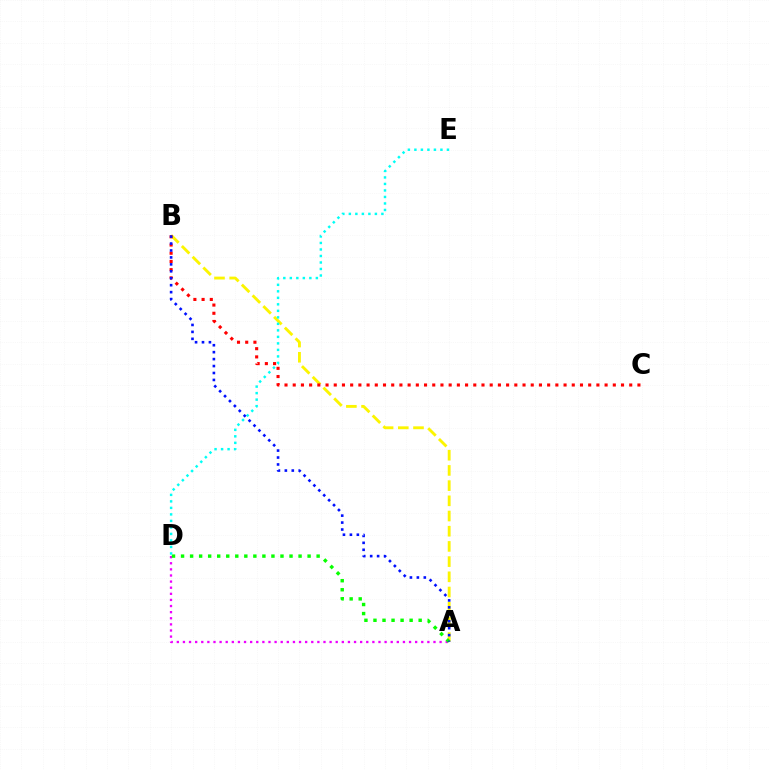{('A', 'D'): [{'color': '#ee00ff', 'line_style': 'dotted', 'thickness': 1.66}, {'color': '#08ff00', 'line_style': 'dotted', 'thickness': 2.46}], ('A', 'B'): [{'color': '#fcf500', 'line_style': 'dashed', 'thickness': 2.06}, {'color': '#0010ff', 'line_style': 'dotted', 'thickness': 1.89}], ('D', 'E'): [{'color': '#00fff6', 'line_style': 'dotted', 'thickness': 1.77}], ('B', 'C'): [{'color': '#ff0000', 'line_style': 'dotted', 'thickness': 2.23}]}